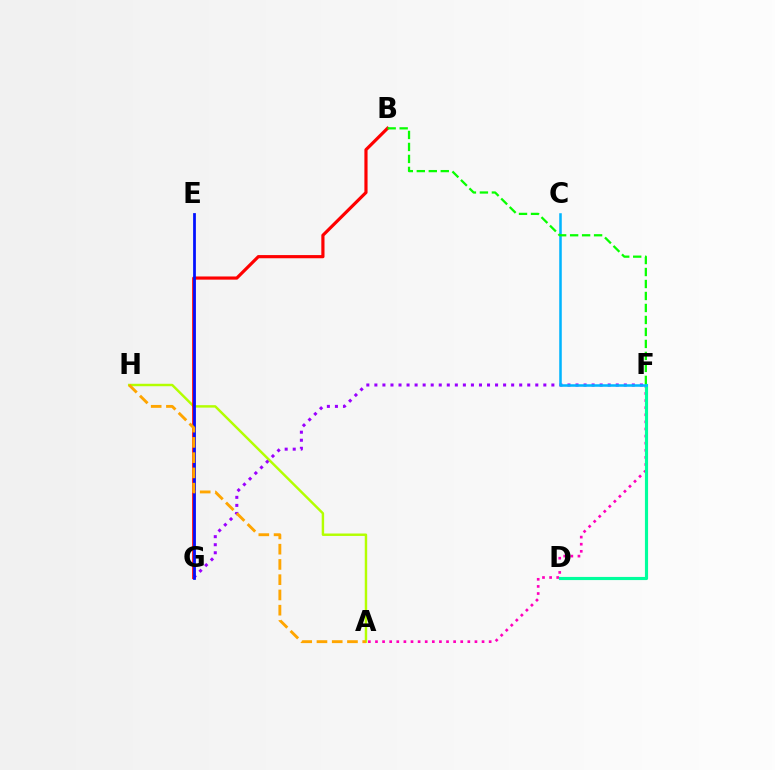{('A', 'H'): [{'color': '#b3ff00', 'line_style': 'solid', 'thickness': 1.76}, {'color': '#ffa500', 'line_style': 'dashed', 'thickness': 2.07}], ('B', 'G'): [{'color': '#ff0000', 'line_style': 'solid', 'thickness': 2.29}], ('F', 'G'): [{'color': '#9b00ff', 'line_style': 'dotted', 'thickness': 2.19}], ('E', 'G'): [{'color': '#0010ff', 'line_style': 'solid', 'thickness': 1.99}], ('A', 'F'): [{'color': '#ff00bd', 'line_style': 'dotted', 'thickness': 1.93}], ('D', 'F'): [{'color': '#00ff9d', 'line_style': 'solid', 'thickness': 2.27}], ('C', 'F'): [{'color': '#00b5ff', 'line_style': 'solid', 'thickness': 1.83}], ('B', 'F'): [{'color': '#08ff00', 'line_style': 'dashed', 'thickness': 1.63}]}